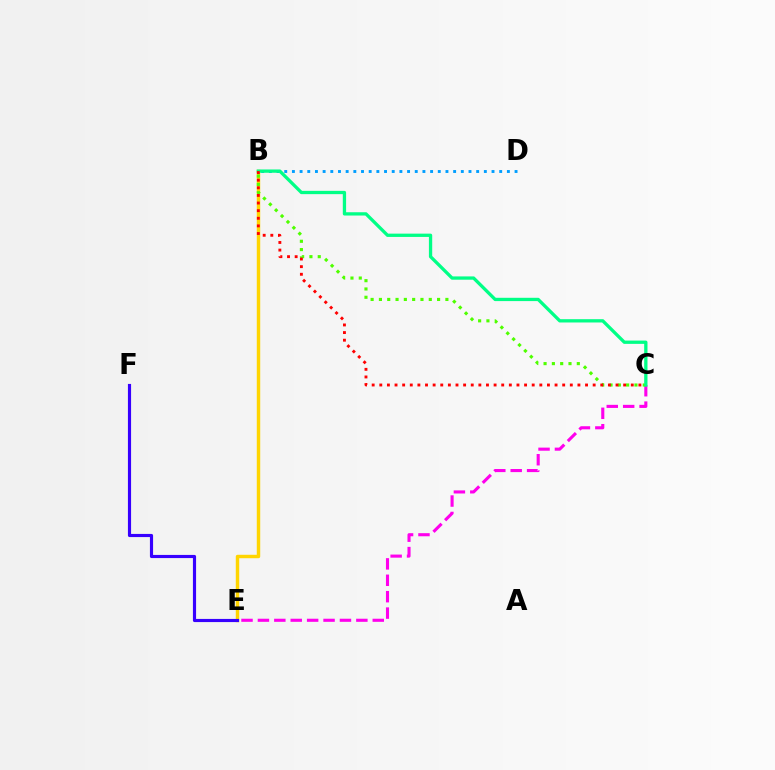{('C', 'E'): [{'color': '#ff00ed', 'line_style': 'dashed', 'thickness': 2.23}], ('B', 'D'): [{'color': '#009eff', 'line_style': 'dotted', 'thickness': 2.09}], ('B', 'E'): [{'color': '#ffd500', 'line_style': 'solid', 'thickness': 2.48}], ('B', 'C'): [{'color': '#4fff00', 'line_style': 'dotted', 'thickness': 2.26}, {'color': '#00ff86', 'line_style': 'solid', 'thickness': 2.37}, {'color': '#ff0000', 'line_style': 'dotted', 'thickness': 2.07}], ('E', 'F'): [{'color': '#3700ff', 'line_style': 'solid', 'thickness': 2.26}]}